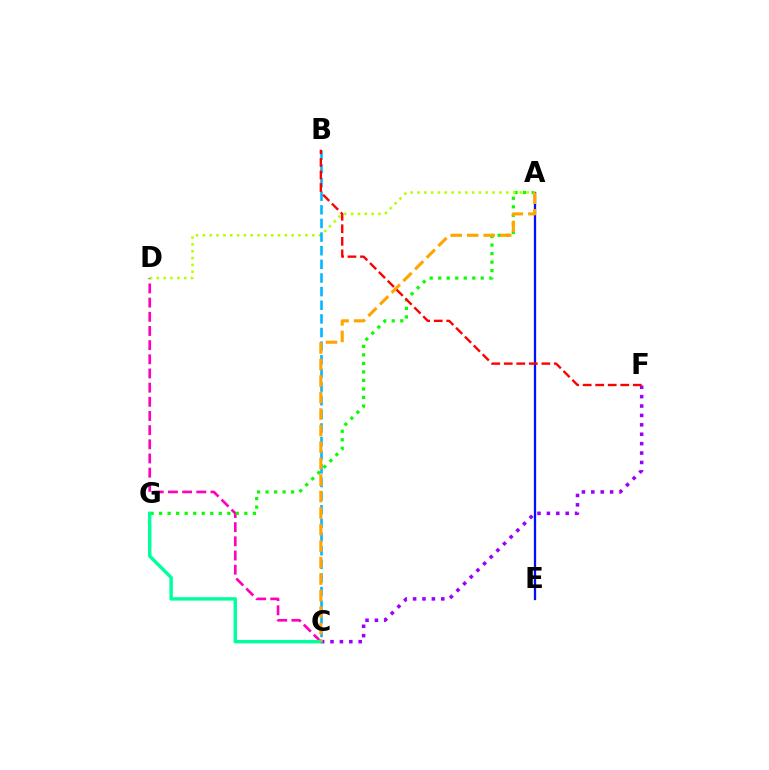{('A', 'E'): [{'color': '#0010ff', 'line_style': 'solid', 'thickness': 1.65}], ('C', 'D'): [{'color': '#ff00bd', 'line_style': 'dashed', 'thickness': 1.93}], ('C', 'F'): [{'color': '#9b00ff', 'line_style': 'dotted', 'thickness': 2.55}], ('A', 'G'): [{'color': '#08ff00', 'line_style': 'dotted', 'thickness': 2.32}], ('A', 'D'): [{'color': '#b3ff00', 'line_style': 'dotted', 'thickness': 1.86}], ('C', 'G'): [{'color': '#00ff9d', 'line_style': 'solid', 'thickness': 2.47}], ('B', 'C'): [{'color': '#00b5ff', 'line_style': 'dashed', 'thickness': 1.85}], ('A', 'C'): [{'color': '#ffa500', 'line_style': 'dashed', 'thickness': 2.24}], ('B', 'F'): [{'color': '#ff0000', 'line_style': 'dashed', 'thickness': 1.7}]}